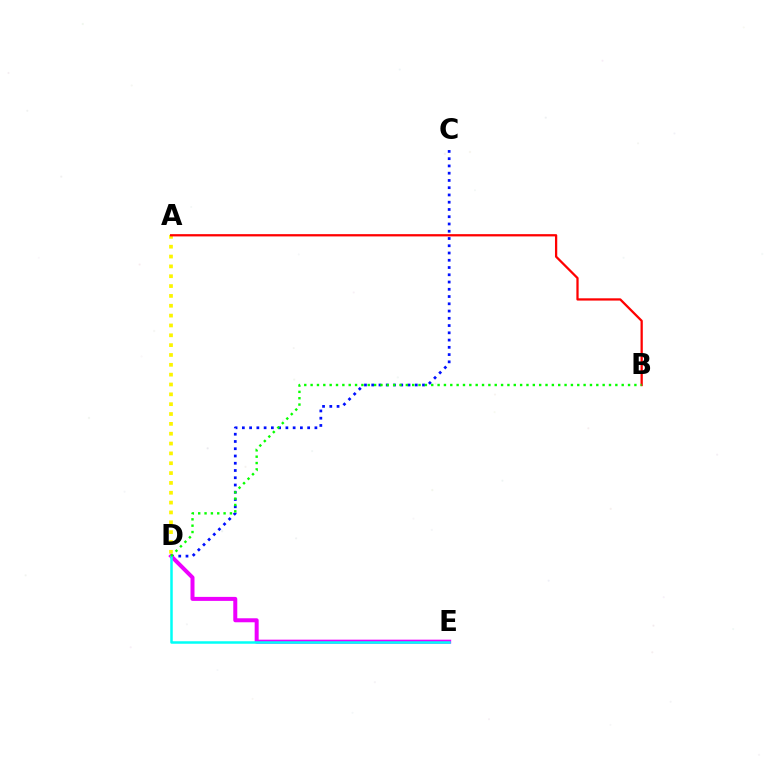{('C', 'D'): [{'color': '#0010ff', 'line_style': 'dotted', 'thickness': 1.97}], ('D', 'E'): [{'color': '#ee00ff', 'line_style': 'solid', 'thickness': 2.88}, {'color': '#00fff6', 'line_style': 'solid', 'thickness': 1.8}], ('A', 'D'): [{'color': '#fcf500', 'line_style': 'dotted', 'thickness': 2.67}], ('A', 'B'): [{'color': '#ff0000', 'line_style': 'solid', 'thickness': 1.63}], ('B', 'D'): [{'color': '#08ff00', 'line_style': 'dotted', 'thickness': 1.72}]}